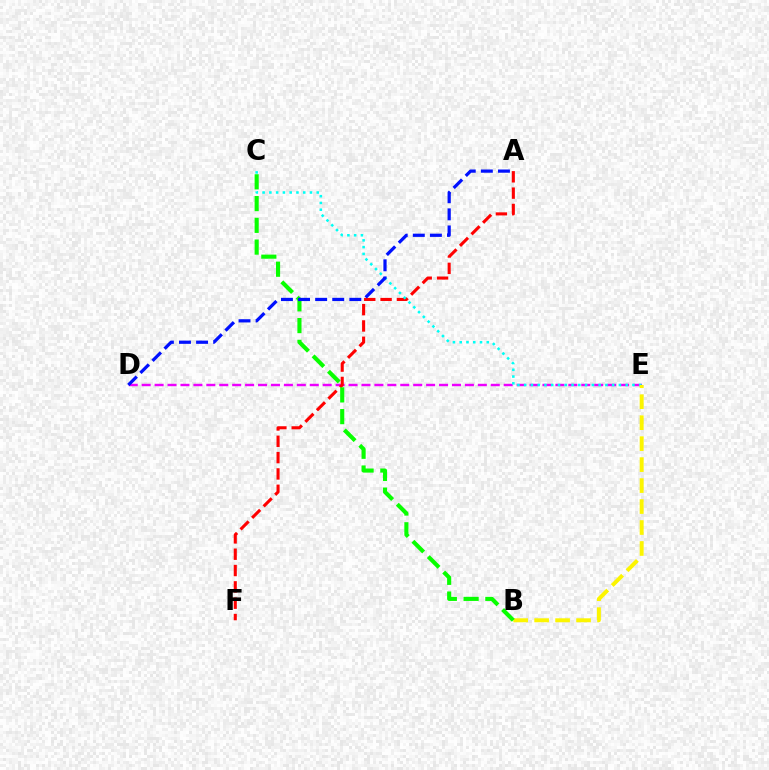{('D', 'E'): [{'color': '#ee00ff', 'line_style': 'dashed', 'thickness': 1.76}], ('A', 'F'): [{'color': '#ff0000', 'line_style': 'dashed', 'thickness': 2.22}], ('C', 'E'): [{'color': '#00fff6', 'line_style': 'dotted', 'thickness': 1.84}], ('B', 'E'): [{'color': '#fcf500', 'line_style': 'dashed', 'thickness': 2.85}], ('B', 'C'): [{'color': '#08ff00', 'line_style': 'dashed', 'thickness': 2.95}], ('A', 'D'): [{'color': '#0010ff', 'line_style': 'dashed', 'thickness': 2.32}]}